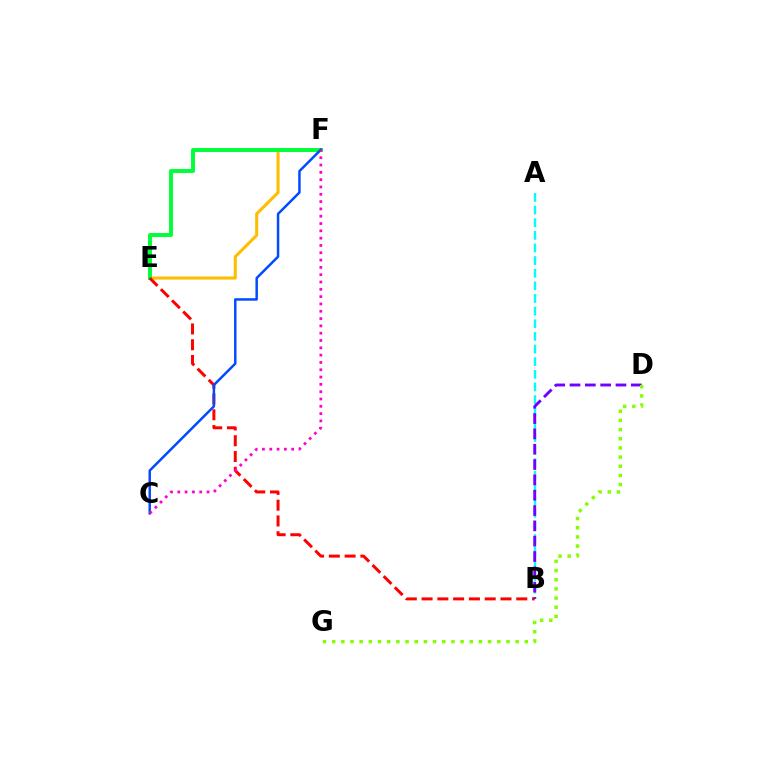{('E', 'F'): [{'color': '#ffbd00', 'line_style': 'solid', 'thickness': 2.2}, {'color': '#00ff39', 'line_style': 'solid', 'thickness': 2.83}], ('B', 'E'): [{'color': '#ff0000', 'line_style': 'dashed', 'thickness': 2.14}], ('C', 'F'): [{'color': '#004bff', 'line_style': 'solid', 'thickness': 1.78}, {'color': '#ff00cf', 'line_style': 'dotted', 'thickness': 1.99}], ('A', 'B'): [{'color': '#00fff6', 'line_style': 'dashed', 'thickness': 1.72}], ('B', 'D'): [{'color': '#7200ff', 'line_style': 'dashed', 'thickness': 2.08}], ('D', 'G'): [{'color': '#84ff00', 'line_style': 'dotted', 'thickness': 2.49}]}